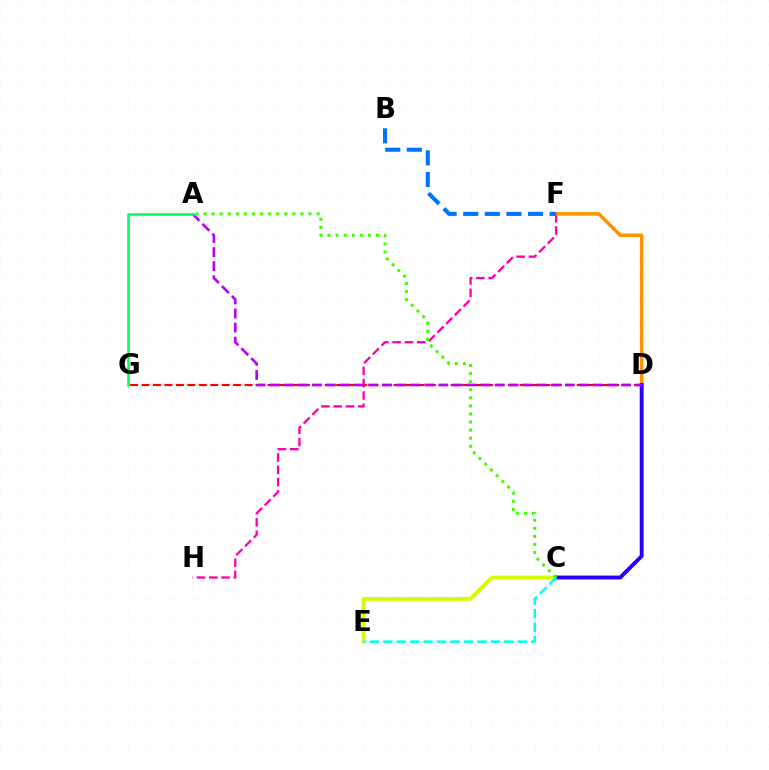{('C', 'E'): [{'color': '#d1ff00', 'line_style': 'solid', 'thickness': 2.77}, {'color': '#00fff6', 'line_style': 'dashed', 'thickness': 1.83}], ('F', 'H'): [{'color': '#ff00ac', 'line_style': 'dashed', 'thickness': 1.67}], ('D', 'F'): [{'color': '#ff9400', 'line_style': 'solid', 'thickness': 2.55}], ('C', 'D'): [{'color': '#2500ff', 'line_style': 'solid', 'thickness': 2.79}], ('D', 'G'): [{'color': '#ff0000', 'line_style': 'dashed', 'thickness': 1.56}], ('B', 'F'): [{'color': '#0074ff', 'line_style': 'dashed', 'thickness': 2.93}], ('A', 'D'): [{'color': '#b900ff', 'line_style': 'dashed', 'thickness': 1.91}], ('A', 'C'): [{'color': '#3dff00', 'line_style': 'dotted', 'thickness': 2.19}], ('A', 'G'): [{'color': '#00ff5c', 'line_style': 'solid', 'thickness': 1.85}]}